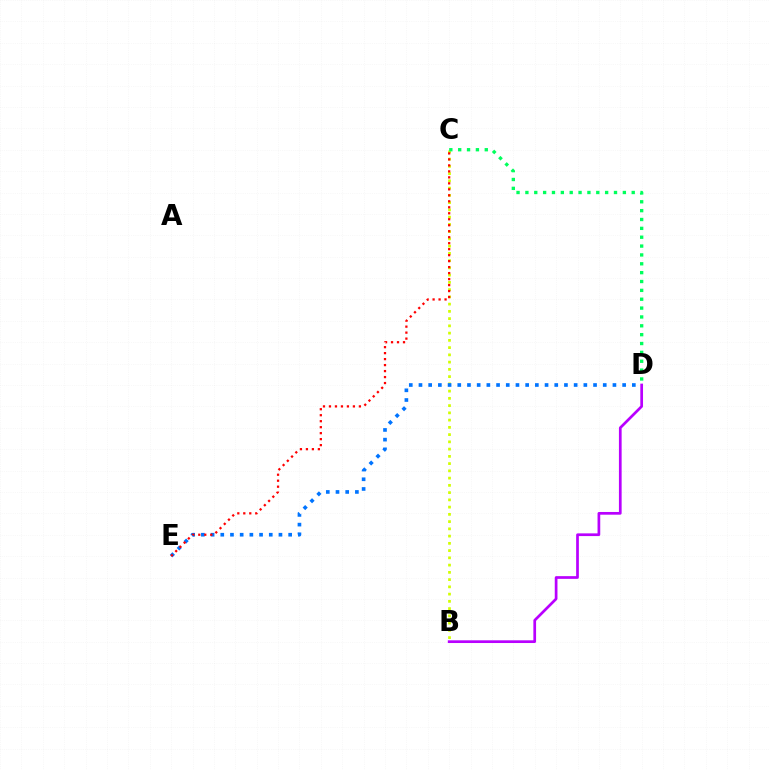{('B', 'C'): [{'color': '#d1ff00', 'line_style': 'dotted', 'thickness': 1.97}], ('D', 'E'): [{'color': '#0074ff', 'line_style': 'dotted', 'thickness': 2.63}], ('B', 'D'): [{'color': '#b900ff', 'line_style': 'solid', 'thickness': 1.95}], ('C', 'E'): [{'color': '#ff0000', 'line_style': 'dotted', 'thickness': 1.63}], ('C', 'D'): [{'color': '#00ff5c', 'line_style': 'dotted', 'thickness': 2.41}]}